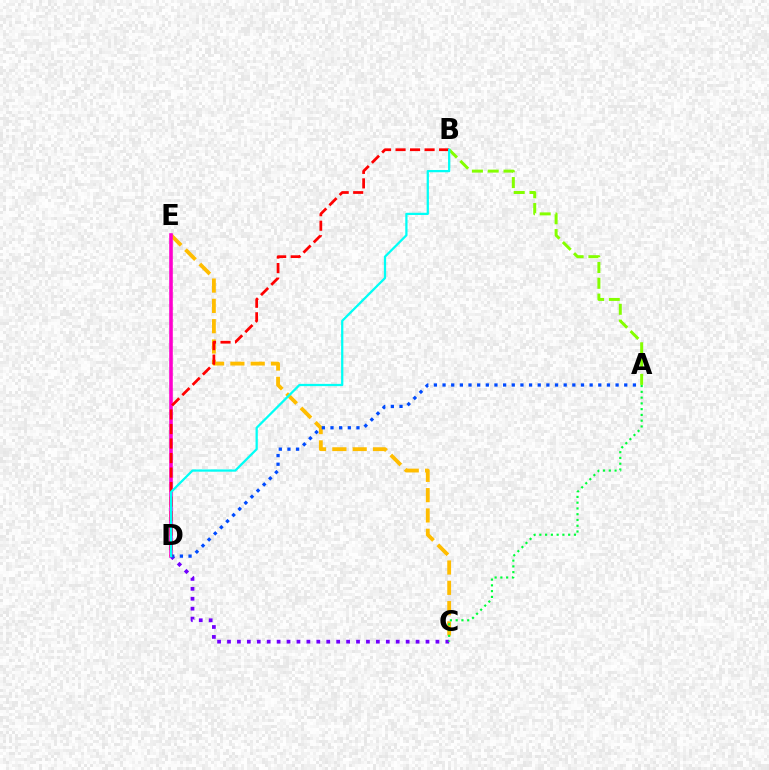{('C', 'D'): [{'color': '#7200ff', 'line_style': 'dotted', 'thickness': 2.7}], ('C', 'E'): [{'color': '#ffbd00', 'line_style': 'dashed', 'thickness': 2.76}], ('D', 'E'): [{'color': '#ff00cf', 'line_style': 'solid', 'thickness': 2.59}], ('A', 'D'): [{'color': '#004bff', 'line_style': 'dotted', 'thickness': 2.35}], ('B', 'D'): [{'color': '#ff0000', 'line_style': 'dashed', 'thickness': 1.97}, {'color': '#00fff6', 'line_style': 'solid', 'thickness': 1.62}], ('A', 'C'): [{'color': '#00ff39', 'line_style': 'dotted', 'thickness': 1.57}], ('A', 'B'): [{'color': '#84ff00', 'line_style': 'dashed', 'thickness': 2.15}]}